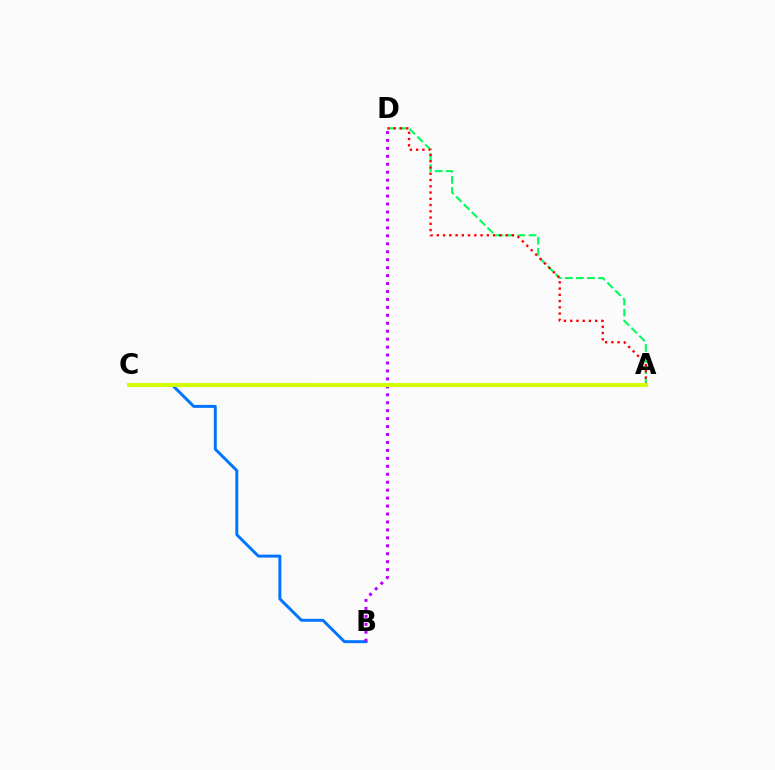{('B', 'C'): [{'color': '#0074ff', 'line_style': 'solid', 'thickness': 2.12}], ('A', 'D'): [{'color': '#00ff5c', 'line_style': 'dashed', 'thickness': 1.5}, {'color': '#ff0000', 'line_style': 'dotted', 'thickness': 1.7}], ('B', 'D'): [{'color': '#b900ff', 'line_style': 'dotted', 'thickness': 2.16}], ('A', 'C'): [{'color': '#d1ff00', 'line_style': 'solid', 'thickness': 2.87}]}